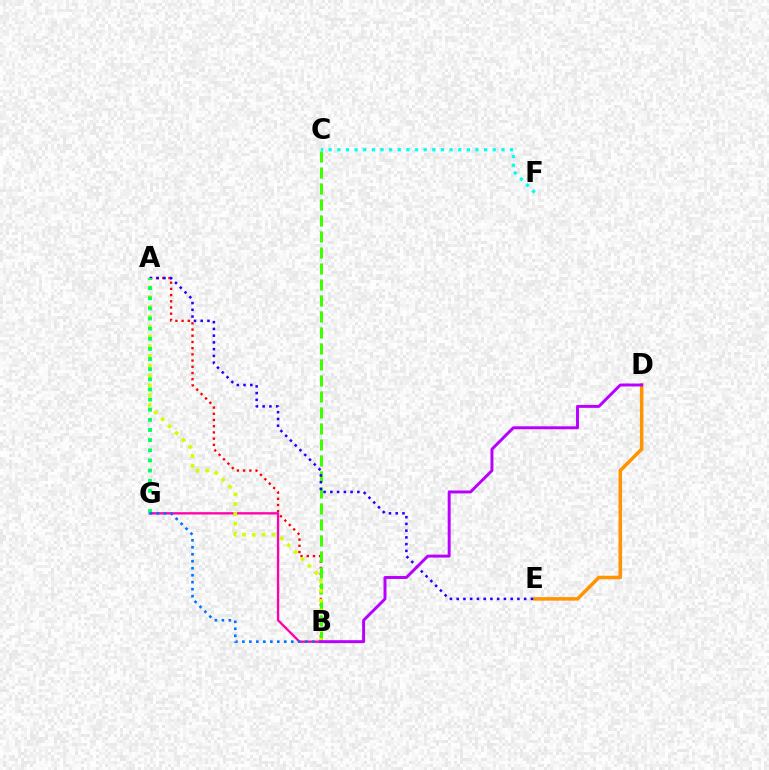{('D', 'E'): [{'color': '#ff9400', 'line_style': 'solid', 'thickness': 2.54}], ('A', 'B'): [{'color': '#ff0000', 'line_style': 'dotted', 'thickness': 1.69}, {'color': '#d1ff00', 'line_style': 'dotted', 'thickness': 2.66}], ('B', 'G'): [{'color': '#ff00ac', 'line_style': 'solid', 'thickness': 1.67}, {'color': '#0074ff', 'line_style': 'dotted', 'thickness': 1.9}], ('B', 'C'): [{'color': '#3dff00', 'line_style': 'dashed', 'thickness': 2.17}], ('C', 'F'): [{'color': '#00fff6', 'line_style': 'dotted', 'thickness': 2.35}], ('A', 'E'): [{'color': '#2500ff', 'line_style': 'dotted', 'thickness': 1.83}], ('A', 'G'): [{'color': '#00ff5c', 'line_style': 'dotted', 'thickness': 2.75}], ('B', 'D'): [{'color': '#b900ff', 'line_style': 'solid', 'thickness': 2.13}]}